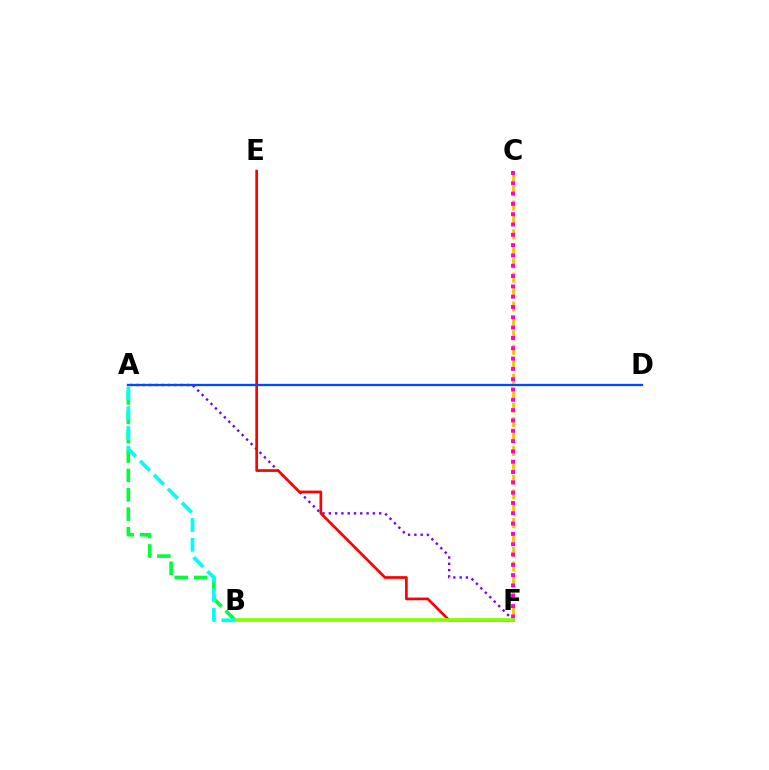{('A', 'B'): [{'color': '#00ff39', 'line_style': 'dashed', 'thickness': 2.63}, {'color': '#00fff6', 'line_style': 'dashed', 'thickness': 2.68}], ('C', 'F'): [{'color': '#ffbd00', 'line_style': 'dashed', 'thickness': 1.96}, {'color': '#ff00cf', 'line_style': 'dotted', 'thickness': 2.8}], ('A', 'F'): [{'color': '#7200ff', 'line_style': 'dotted', 'thickness': 1.71}], ('E', 'F'): [{'color': '#ff0000', 'line_style': 'solid', 'thickness': 1.95}], ('A', 'D'): [{'color': '#004bff', 'line_style': 'solid', 'thickness': 1.66}], ('B', 'F'): [{'color': '#84ff00', 'line_style': 'solid', 'thickness': 2.67}]}